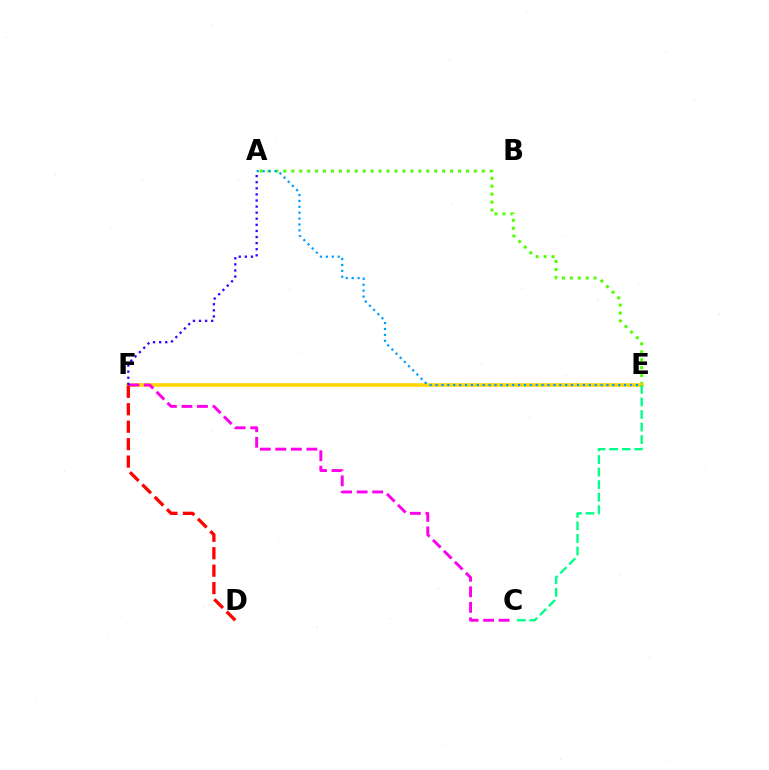{('A', 'E'): [{'color': '#4fff00', 'line_style': 'dotted', 'thickness': 2.16}, {'color': '#009eff', 'line_style': 'dotted', 'thickness': 1.6}], ('E', 'F'): [{'color': '#ffd500', 'line_style': 'solid', 'thickness': 2.58}], ('C', 'F'): [{'color': '#ff00ed', 'line_style': 'dashed', 'thickness': 2.11}], ('A', 'F'): [{'color': '#3700ff', 'line_style': 'dotted', 'thickness': 1.66}], ('C', 'E'): [{'color': '#00ff86', 'line_style': 'dashed', 'thickness': 1.7}], ('D', 'F'): [{'color': '#ff0000', 'line_style': 'dashed', 'thickness': 2.37}]}